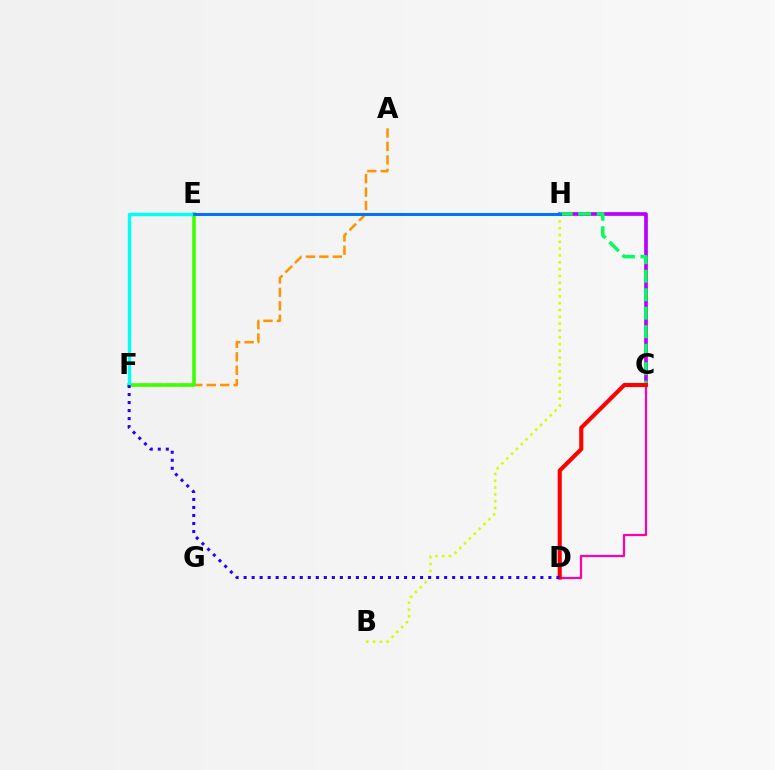{('C', 'H'): [{'color': '#b900ff', 'line_style': 'solid', 'thickness': 2.66}, {'color': '#00ff5c', 'line_style': 'dashed', 'thickness': 2.51}], ('A', 'F'): [{'color': '#ff9400', 'line_style': 'dashed', 'thickness': 1.83}], ('E', 'F'): [{'color': '#3dff00', 'line_style': 'solid', 'thickness': 2.59}, {'color': '#00fff6', 'line_style': 'solid', 'thickness': 2.44}], ('B', 'H'): [{'color': '#d1ff00', 'line_style': 'dotted', 'thickness': 1.85}], ('C', 'D'): [{'color': '#ff00ac', 'line_style': 'solid', 'thickness': 1.58}, {'color': '#ff0000', 'line_style': 'solid', 'thickness': 2.96}], ('D', 'F'): [{'color': '#2500ff', 'line_style': 'dotted', 'thickness': 2.18}], ('E', 'H'): [{'color': '#0074ff', 'line_style': 'solid', 'thickness': 2.19}]}